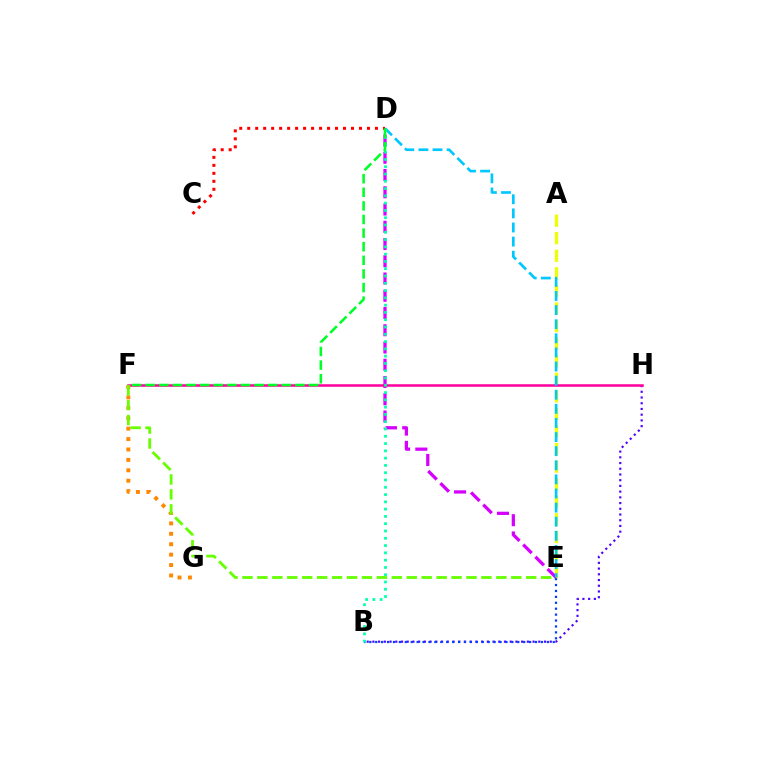{('A', 'E'): [{'color': '#eeff00', 'line_style': 'dashed', 'thickness': 2.39}], ('B', 'H'): [{'color': '#4f00ff', 'line_style': 'dotted', 'thickness': 1.55}], ('D', 'E'): [{'color': '#d600ff', 'line_style': 'dashed', 'thickness': 2.34}, {'color': '#00c7ff', 'line_style': 'dashed', 'thickness': 1.92}], ('B', 'E'): [{'color': '#003fff', 'line_style': 'dotted', 'thickness': 1.61}], ('F', 'H'): [{'color': '#ff00a0', 'line_style': 'solid', 'thickness': 1.83}], ('F', 'G'): [{'color': '#ff8800', 'line_style': 'dotted', 'thickness': 2.83}], ('C', 'D'): [{'color': '#ff0000', 'line_style': 'dotted', 'thickness': 2.17}], ('B', 'D'): [{'color': '#00ffaf', 'line_style': 'dotted', 'thickness': 1.98}], ('E', 'F'): [{'color': '#66ff00', 'line_style': 'dashed', 'thickness': 2.03}], ('D', 'F'): [{'color': '#00ff27', 'line_style': 'dashed', 'thickness': 1.85}]}